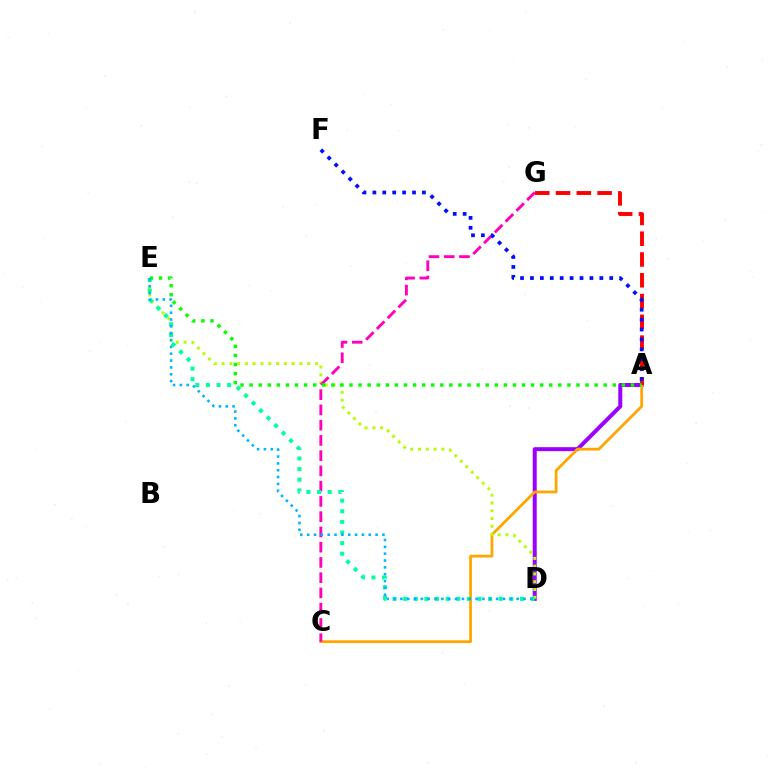{('A', 'D'): [{'color': '#9b00ff', 'line_style': 'solid', 'thickness': 2.87}], ('A', 'C'): [{'color': '#ffa500', 'line_style': 'solid', 'thickness': 1.99}], ('D', 'E'): [{'color': '#b3ff00', 'line_style': 'dotted', 'thickness': 2.12}, {'color': '#00ff9d', 'line_style': 'dotted', 'thickness': 2.89}, {'color': '#00b5ff', 'line_style': 'dotted', 'thickness': 1.86}], ('C', 'G'): [{'color': '#ff00bd', 'line_style': 'dashed', 'thickness': 2.07}], ('A', 'G'): [{'color': '#ff0000', 'line_style': 'dashed', 'thickness': 2.82}], ('A', 'E'): [{'color': '#08ff00', 'line_style': 'dotted', 'thickness': 2.47}], ('A', 'F'): [{'color': '#0010ff', 'line_style': 'dotted', 'thickness': 2.69}]}